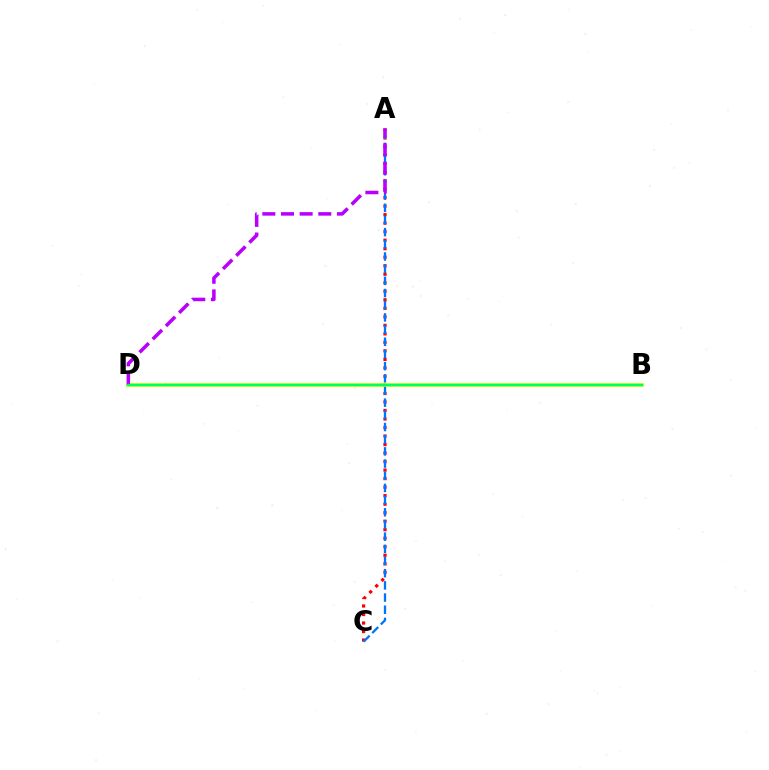{('A', 'C'): [{'color': '#ff0000', 'line_style': 'dotted', 'thickness': 2.31}, {'color': '#0074ff', 'line_style': 'dashed', 'thickness': 1.65}], ('B', 'D'): [{'color': '#d1ff00', 'line_style': 'solid', 'thickness': 2.62}, {'color': '#00ff5c', 'line_style': 'solid', 'thickness': 1.76}], ('A', 'D'): [{'color': '#b900ff', 'line_style': 'dashed', 'thickness': 2.53}]}